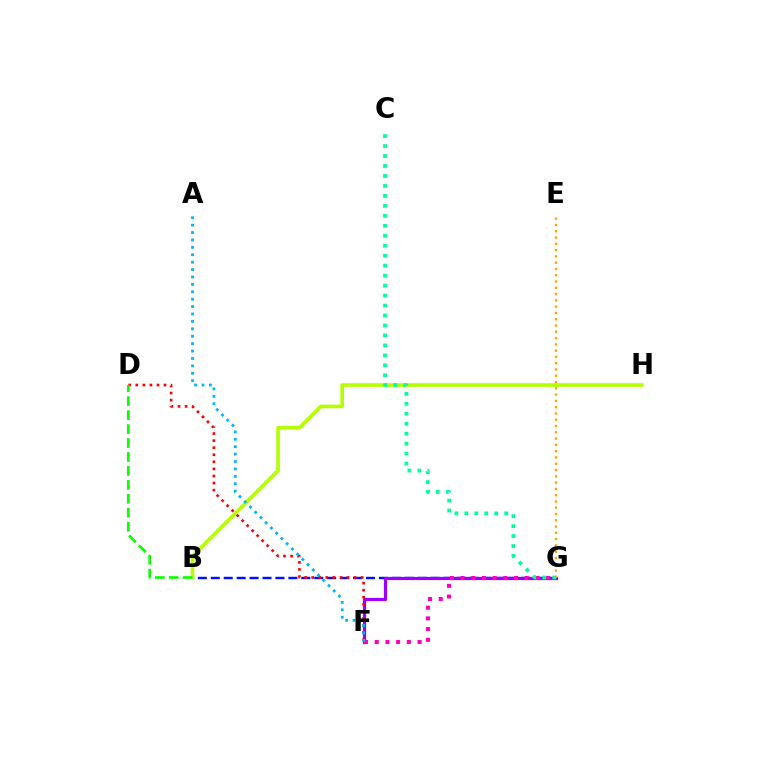{('B', 'G'): [{'color': '#0010ff', 'line_style': 'dashed', 'thickness': 1.76}], ('B', 'H'): [{'color': '#b3ff00', 'line_style': 'solid', 'thickness': 2.59}], ('F', 'G'): [{'color': '#9b00ff', 'line_style': 'solid', 'thickness': 2.31}, {'color': '#ff00bd', 'line_style': 'dotted', 'thickness': 2.91}], ('D', 'F'): [{'color': '#ff0000', 'line_style': 'dotted', 'thickness': 1.92}], ('C', 'G'): [{'color': '#00ff9d', 'line_style': 'dotted', 'thickness': 2.71}], ('A', 'F'): [{'color': '#00b5ff', 'line_style': 'dotted', 'thickness': 2.01}], ('E', 'G'): [{'color': '#ffa500', 'line_style': 'dotted', 'thickness': 1.71}], ('B', 'D'): [{'color': '#08ff00', 'line_style': 'dashed', 'thickness': 1.89}]}